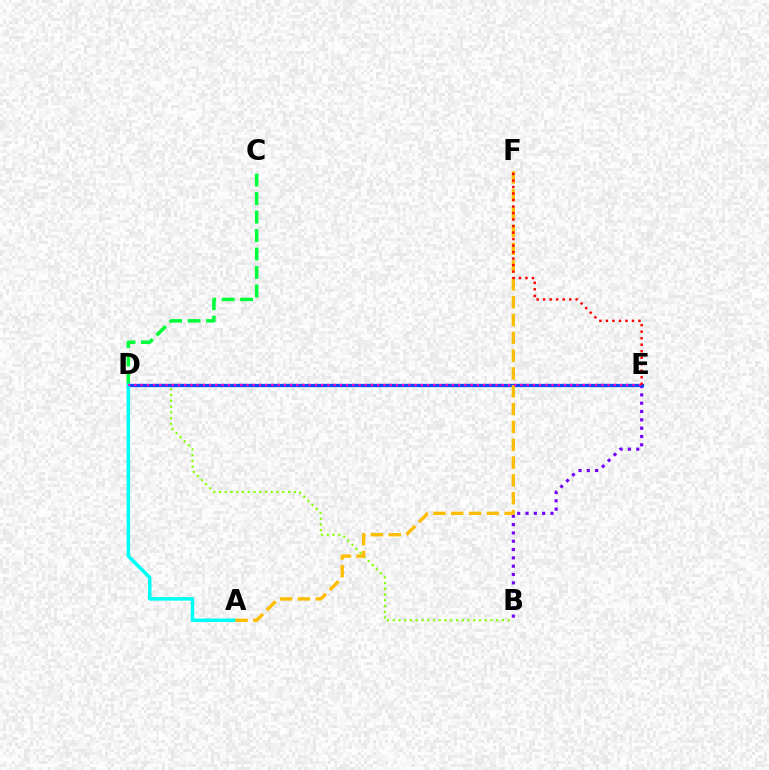{('B', 'D'): [{'color': '#84ff00', 'line_style': 'dotted', 'thickness': 1.56}], ('B', 'E'): [{'color': '#7200ff', 'line_style': 'dotted', 'thickness': 2.26}], ('C', 'D'): [{'color': '#00ff39', 'line_style': 'dashed', 'thickness': 2.51}], ('D', 'E'): [{'color': '#004bff', 'line_style': 'solid', 'thickness': 2.35}, {'color': '#ff00cf', 'line_style': 'dotted', 'thickness': 1.69}], ('A', 'D'): [{'color': '#00fff6', 'line_style': 'solid', 'thickness': 2.54}], ('A', 'F'): [{'color': '#ffbd00', 'line_style': 'dashed', 'thickness': 2.42}], ('E', 'F'): [{'color': '#ff0000', 'line_style': 'dotted', 'thickness': 1.77}]}